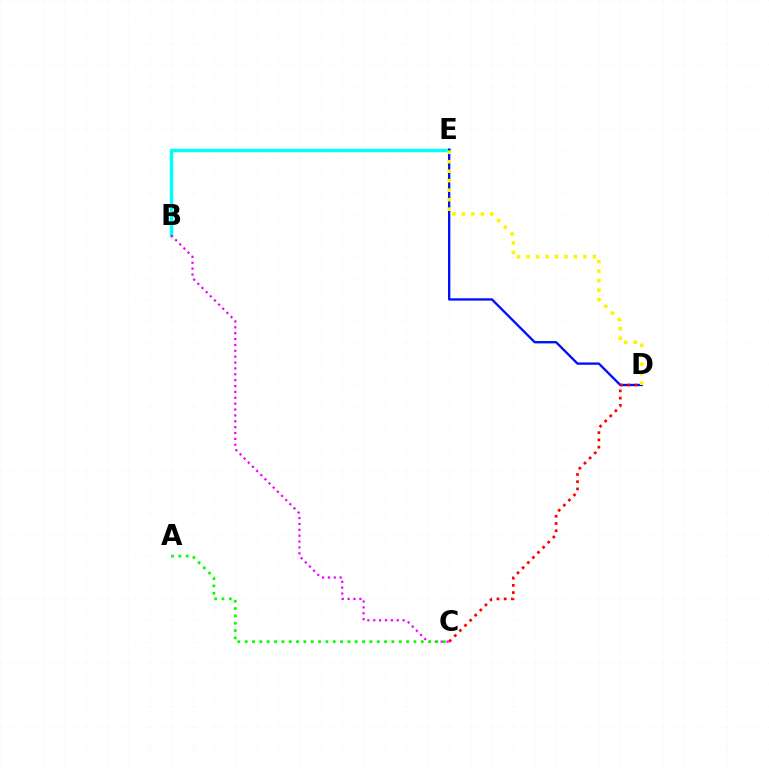{('B', 'E'): [{'color': '#00fff6', 'line_style': 'solid', 'thickness': 2.49}], ('B', 'C'): [{'color': '#ee00ff', 'line_style': 'dotted', 'thickness': 1.6}], ('D', 'E'): [{'color': '#0010ff', 'line_style': 'solid', 'thickness': 1.68}, {'color': '#fcf500', 'line_style': 'dotted', 'thickness': 2.58}], ('A', 'C'): [{'color': '#08ff00', 'line_style': 'dotted', 'thickness': 1.99}], ('C', 'D'): [{'color': '#ff0000', 'line_style': 'dotted', 'thickness': 1.97}]}